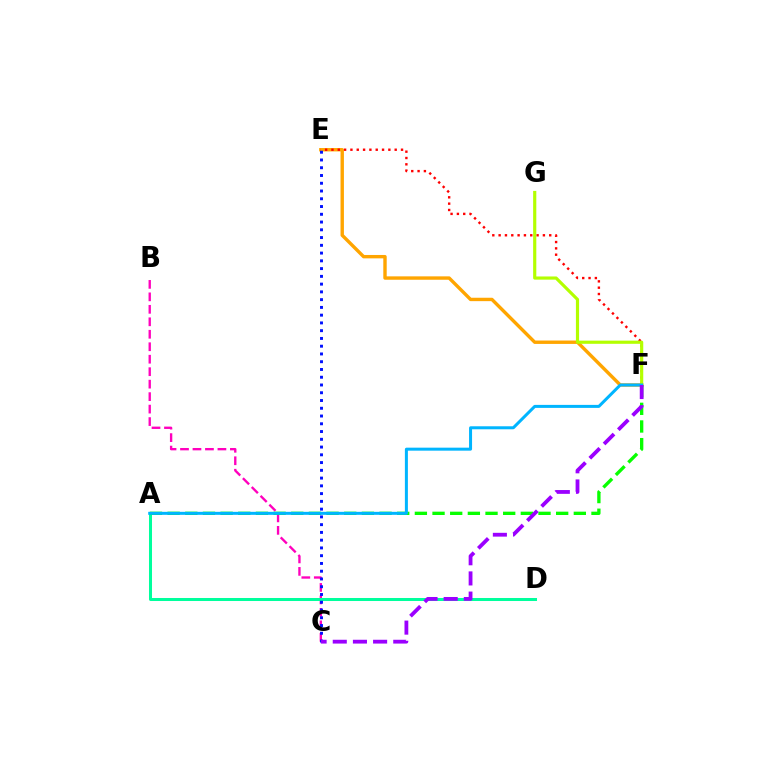{('B', 'C'): [{'color': '#ff00bd', 'line_style': 'dashed', 'thickness': 1.69}], ('E', 'F'): [{'color': '#ffa500', 'line_style': 'solid', 'thickness': 2.45}, {'color': '#ff0000', 'line_style': 'dotted', 'thickness': 1.72}], ('A', 'D'): [{'color': '#00ff9d', 'line_style': 'solid', 'thickness': 2.17}], ('F', 'G'): [{'color': '#b3ff00', 'line_style': 'solid', 'thickness': 2.28}], ('C', 'E'): [{'color': '#0010ff', 'line_style': 'dotted', 'thickness': 2.11}], ('A', 'F'): [{'color': '#08ff00', 'line_style': 'dashed', 'thickness': 2.4}, {'color': '#00b5ff', 'line_style': 'solid', 'thickness': 2.16}], ('C', 'F'): [{'color': '#9b00ff', 'line_style': 'dashed', 'thickness': 2.74}]}